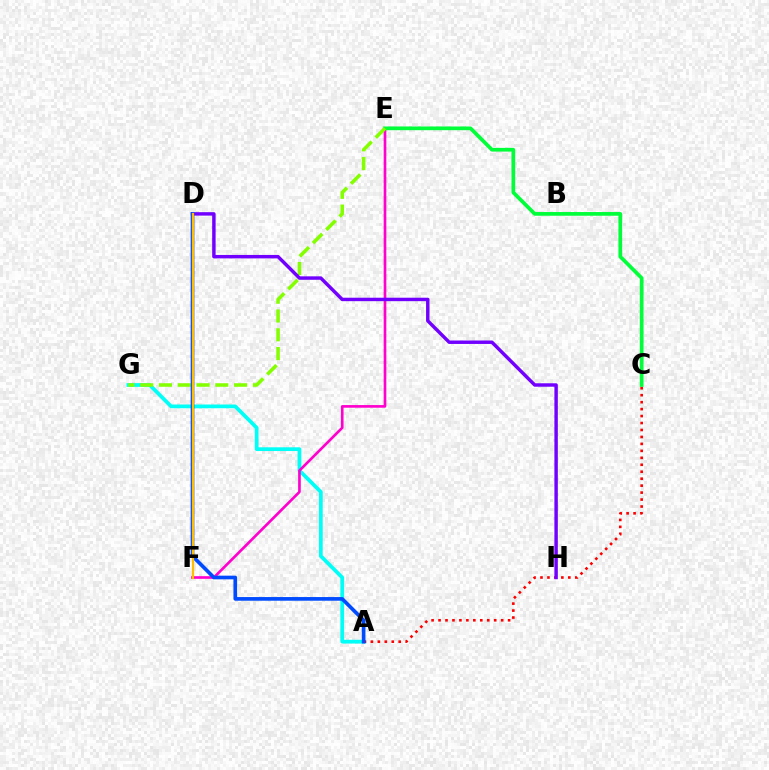{('A', 'G'): [{'color': '#00fff6', 'line_style': 'solid', 'thickness': 2.7}], ('E', 'F'): [{'color': '#ff00cf', 'line_style': 'solid', 'thickness': 1.91}], ('C', 'E'): [{'color': '#00ff39', 'line_style': 'solid', 'thickness': 2.67}], ('E', 'G'): [{'color': '#84ff00', 'line_style': 'dashed', 'thickness': 2.55}], ('A', 'C'): [{'color': '#ff0000', 'line_style': 'dotted', 'thickness': 1.89}], ('D', 'H'): [{'color': '#7200ff', 'line_style': 'solid', 'thickness': 2.48}], ('A', 'D'): [{'color': '#004bff', 'line_style': 'solid', 'thickness': 2.64}], ('D', 'F'): [{'color': '#ffbd00', 'line_style': 'solid', 'thickness': 1.61}]}